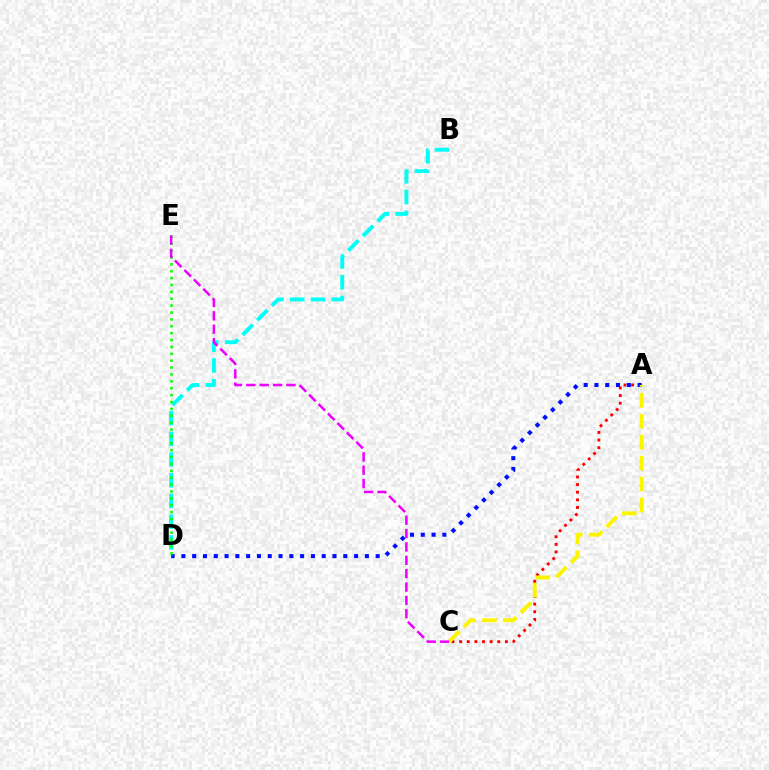{('A', 'C'): [{'color': '#ff0000', 'line_style': 'dotted', 'thickness': 2.07}, {'color': '#fcf500', 'line_style': 'dashed', 'thickness': 2.84}], ('A', 'D'): [{'color': '#0010ff', 'line_style': 'dotted', 'thickness': 2.93}], ('B', 'D'): [{'color': '#00fff6', 'line_style': 'dashed', 'thickness': 2.81}], ('D', 'E'): [{'color': '#08ff00', 'line_style': 'dotted', 'thickness': 1.87}], ('C', 'E'): [{'color': '#ee00ff', 'line_style': 'dashed', 'thickness': 1.82}]}